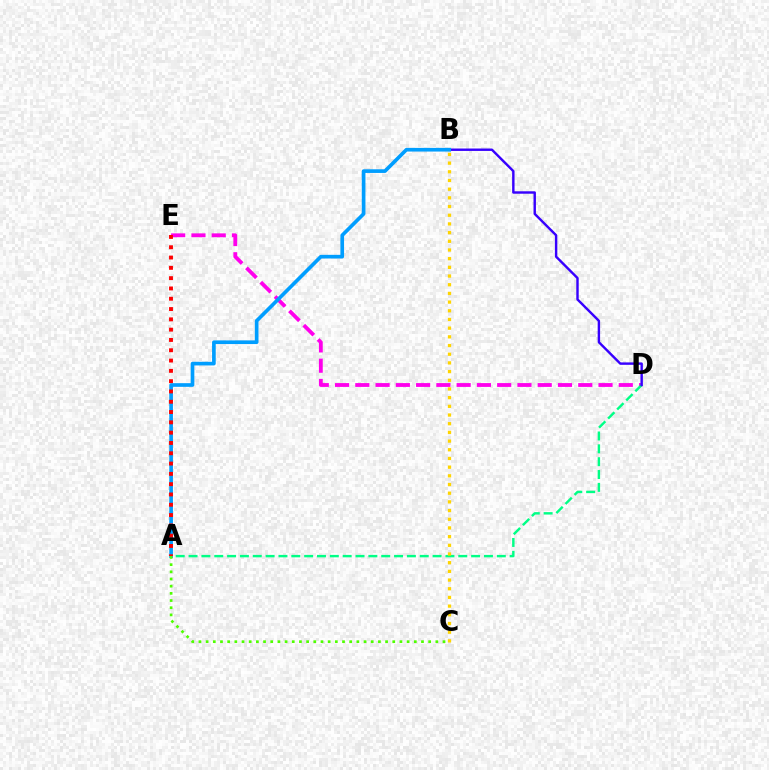{('D', 'E'): [{'color': '#ff00ed', 'line_style': 'dashed', 'thickness': 2.75}], ('A', 'D'): [{'color': '#00ff86', 'line_style': 'dashed', 'thickness': 1.74}], ('B', 'D'): [{'color': '#3700ff', 'line_style': 'solid', 'thickness': 1.74}], ('B', 'C'): [{'color': '#ffd500', 'line_style': 'dotted', 'thickness': 2.36}], ('A', 'B'): [{'color': '#009eff', 'line_style': 'solid', 'thickness': 2.64}], ('A', 'C'): [{'color': '#4fff00', 'line_style': 'dotted', 'thickness': 1.95}], ('A', 'E'): [{'color': '#ff0000', 'line_style': 'dotted', 'thickness': 2.8}]}